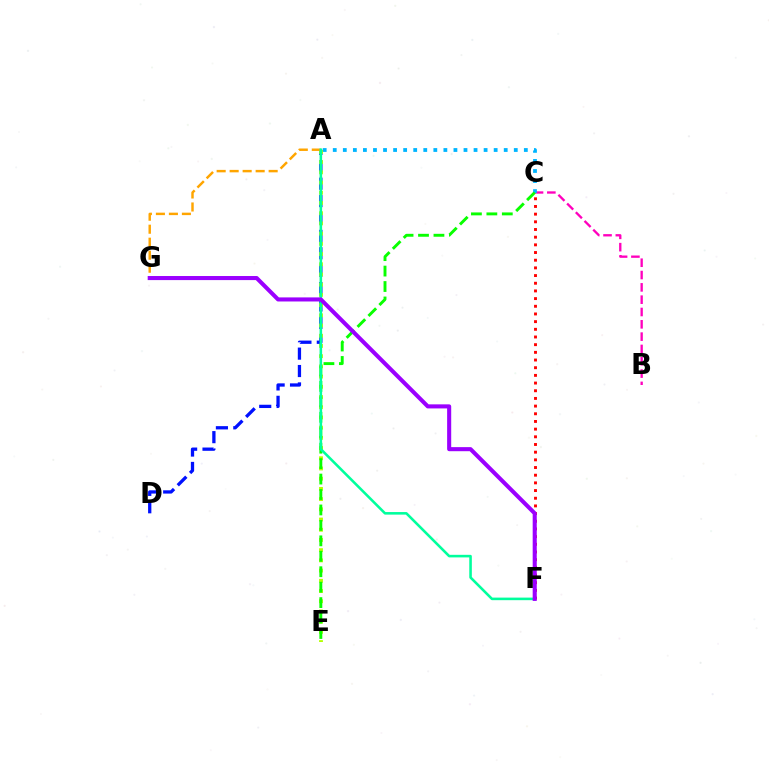{('A', 'D'): [{'color': '#0010ff', 'line_style': 'dashed', 'thickness': 2.36}], ('A', 'E'): [{'color': '#b3ff00', 'line_style': 'dotted', 'thickness': 2.77}], ('A', 'G'): [{'color': '#ffa500', 'line_style': 'dashed', 'thickness': 1.77}], ('B', 'C'): [{'color': '#ff00bd', 'line_style': 'dashed', 'thickness': 1.67}], ('A', 'C'): [{'color': '#00b5ff', 'line_style': 'dotted', 'thickness': 2.73}], ('C', 'E'): [{'color': '#08ff00', 'line_style': 'dashed', 'thickness': 2.1}], ('C', 'F'): [{'color': '#ff0000', 'line_style': 'dotted', 'thickness': 2.09}], ('A', 'F'): [{'color': '#00ff9d', 'line_style': 'solid', 'thickness': 1.85}], ('F', 'G'): [{'color': '#9b00ff', 'line_style': 'solid', 'thickness': 2.93}]}